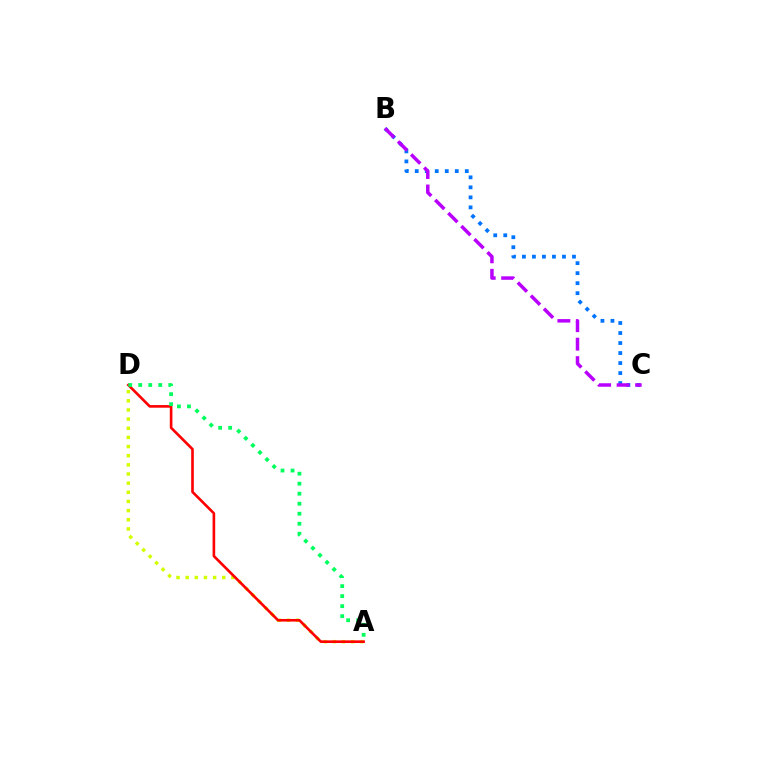{('A', 'D'): [{'color': '#d1ff00', 'line_style': 'dotted', 'thickness': 2.49}, {'color': '#ff0000', 'line_style': 'solid', 'thickness': 1.89}, {'color': '#00ff5c', 'line_style': 'dotted', 'thickness': 2.72}], ('B', 'C'): [{'color': '#0074ff', 'line_style': 'dotted', 'thickness': 2.72}, {'color': '#b900ff', 'line_style': 'dashed', 'thickness': 2.51}]}